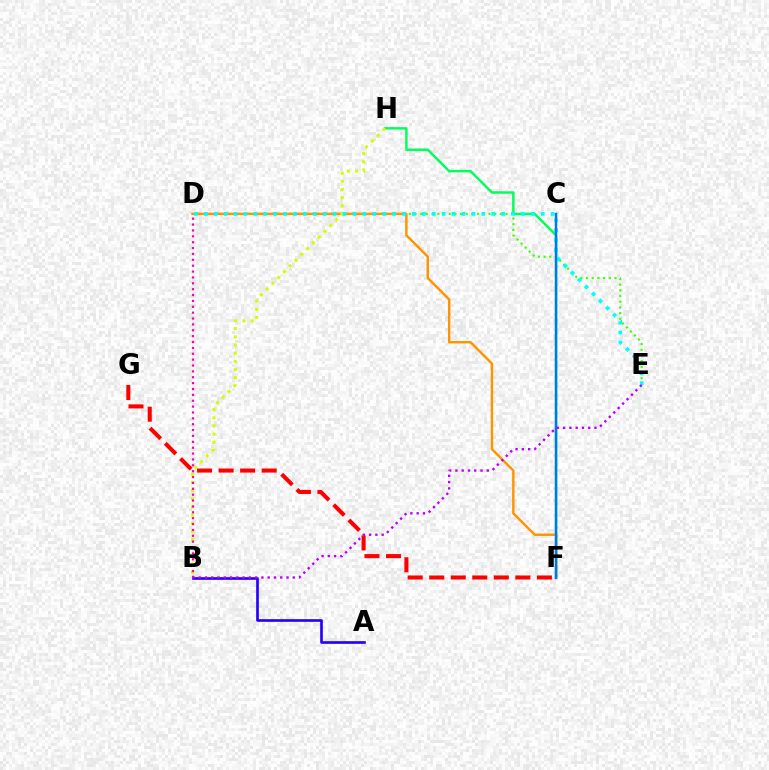{('F', 'H'): [{'color': '#00ff5c', 'line_style': 'solid', 'thickness': 1.76}], ('D', 'E'): [{'color': '#3dff00', 'line_style': 'dotted', 'thickness': 1.55}, {'color': '#00fff6', 'line_style': 'dotted', 'thickness': 2.69}], ('D', 'F'): [{'color': '#ff9400', 'line_style': 'solid', 'thickness': 1.75}], ('A', 'B'): [{'color': '#2500ff', 'line_style': 'solid', 'thickness': 1.91}], ('B', 'H'): [{'color': '#d1ff00', 'line_style': 'dotted', 'thickness': 2.22}], ('C', 'F'): [{'color': '#0074ff', 'line_style': 'solid', 'thickness': 1.73}], ('F', 'G'): [{'color': '#ff0000', 'line_style': 'dashed', 'thickness': 2.93}], ('B', 'D'): [{'color': '#ff00ac', 'line_style': 'dotted', 'thickness': 1.6}], ('B', 'E'): [{'color': '#b900ff', 'line_style': 'dotted', 'thickness': 1.7}]}